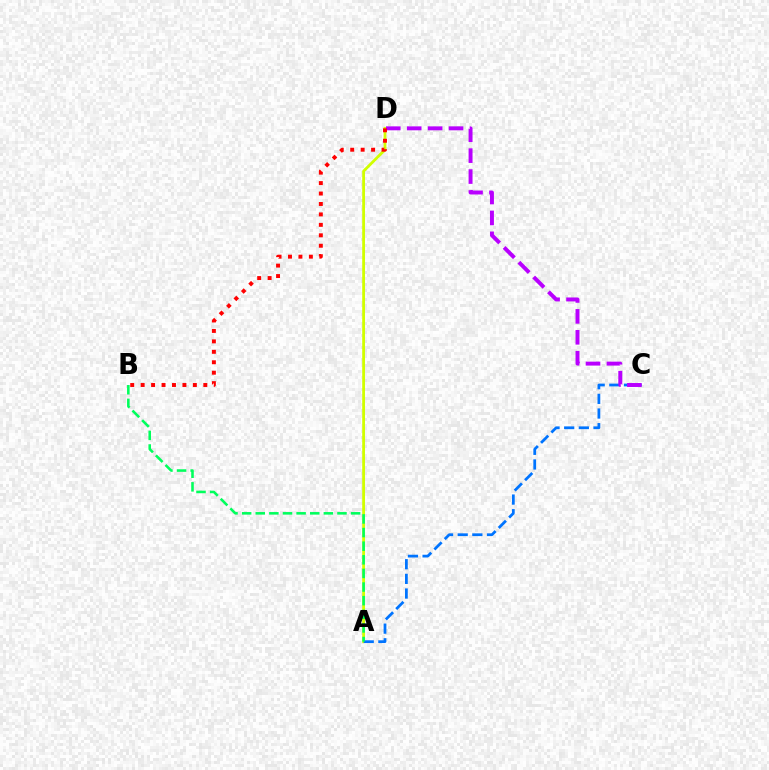{('A', 'D'): [{'color': '#d1ff00', 'line_style': 'solid', 'thickness': 2.02}], ('A', 'C'): [{'color': '#0074ff', 'line_style': 'dashed', 'thickness': 1.99}], ('C', 'D'): [{'color': '#b900ff', 'line_style': 'dashed', 'thickness': 2.84}], ('B', 'D'): [{'color': '#ff0000', 'line_style': 'dotted', 'thickness': 2.84}], ('A', 'B'): [{'color': '#00ff5c', 'line_style': 'dashed', 'thickness': 1.85}]}